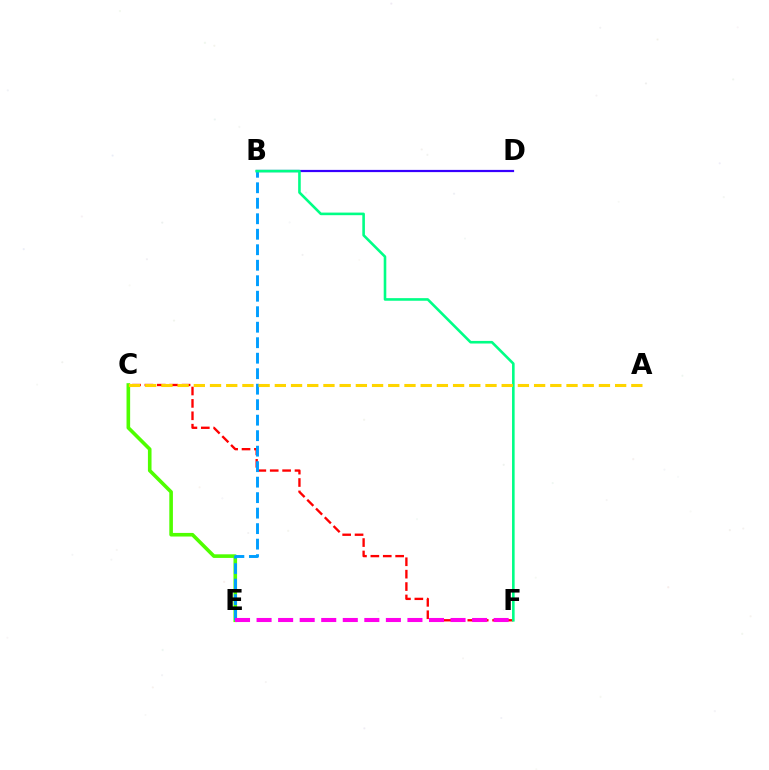{('B', 'D'): [{'color': '#3700ff', 'line_style': 'solid', 'thickness': 1.6}], ('C', 'F'): [{'color': '#ff0000', 'line_style': 'dashed', 'thickness': 1.68}], ('C', 'E'): [{'color': '#4fff00', 'line_style': 'solid', 'thickness': 2.6}], ('B', 'E'): [{'color': '#009eff', 'line_style': 'dashed', 'thickness': 2.1}], ('B', 'F'): [{'color': '#00ff86', 'line_style': 'solid', 'thickness': 1.87}], ('A', 'C'): [{'color': '#ffd500', 'line_style': 'dashed', 'thickness': 2.2}], ('E', 'F'): [{'color': '#ff00ed', 'line_style': 'dashed', 'thickness': 2.93}]}